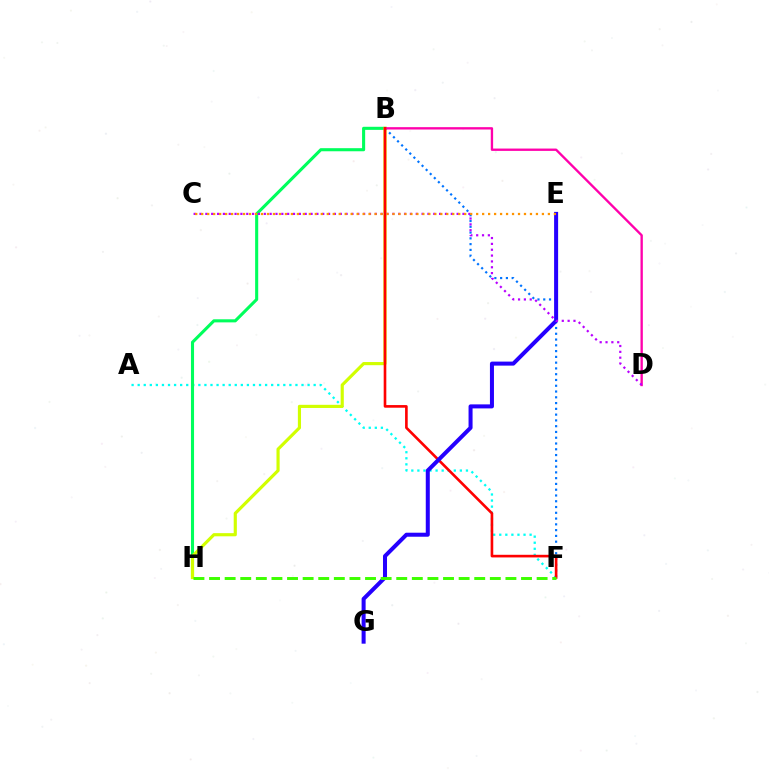{('A', 'F'): [{'color': '#00fff6', 'line_style': 'dotted', 'thickness': 1.65}], ('B', 'H'): [{'color': '#00ff5c', 'line_style': 'solid', 'thickness': 2.22}, {'color': '#d1ff00', 'line_style': 'solid', 'thickness': 2.27}], ('B', 'F'): [{'color': '#0074ff', 'line_style': 'dotted', 'thickness': 1.57}, {'color': '#ff0000', 'line_style': 'solid', 'thickness': 1.9}], ('B', 'D'): [{'color': '#ff00ac', 'line_style': 'solid', 'thickness': 1.69}], ('E', 'G'): [{'color': '#2500ff', 'line_style': 'solid', 'thickness': 2.89}], ('C', 'D'): [{'color': '#b900ff', 'line_style': 'dotted', 'thickness': 1.59}], ('C', 'E'): [{'color': '#ff9400', 'line_style': 'dotted', 'thickness': 1.62}], ('F', 'H'): [{'color': '#3dff00', 'line_style': 'dashed', 'thickness': 2.12}]}